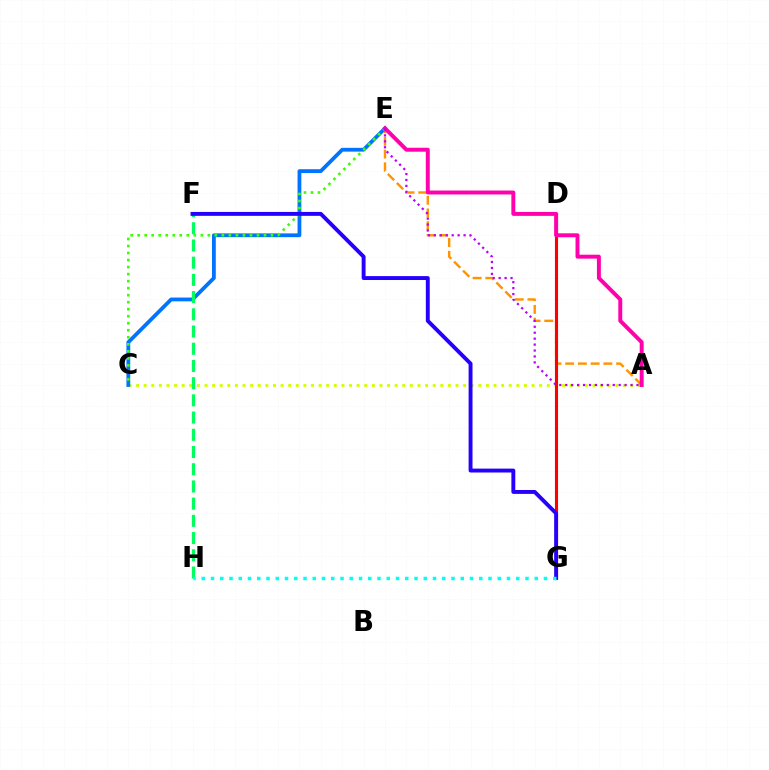{('A', 'C'): [{'color': '#d1ff00', 'line_style': 'dotted', 'thickness': 2.07}], ('A', 'E'): [{'color': '#ff9400', 'line_style': 'dashed', 'thickness': 1.73}, {'color': '#ff00ac', 'line_style': 'solid', 'thickness': 2.83}, {'color': '#b900ff', 'line_style': 'dotted', 'thickness': 1.61}], ('C', 'E'): [{'color': '#0074ff', 'line_style': 'solid', 'thickness': 2.73}, {'color': '#3dff00', 'line_style': 'dotted', 'thickness': 1.91}], ('F', 'H'): [{'color': '#00ff5c', 'line_style': 'dashed', 'thickness': 2.34}], ('D', 'G'): [{'color': '#ff0000', 'line_style': 'solid', 'thickness': 2.24}], ('F', 'G'): [{'color': '#2500ff', 'line_style': 'solid', 'thickness': 2.81}], ('G', 'H'): [{'color': '#00fff6', 'line_style': 'dotted', 'thickness': 2.51}]}